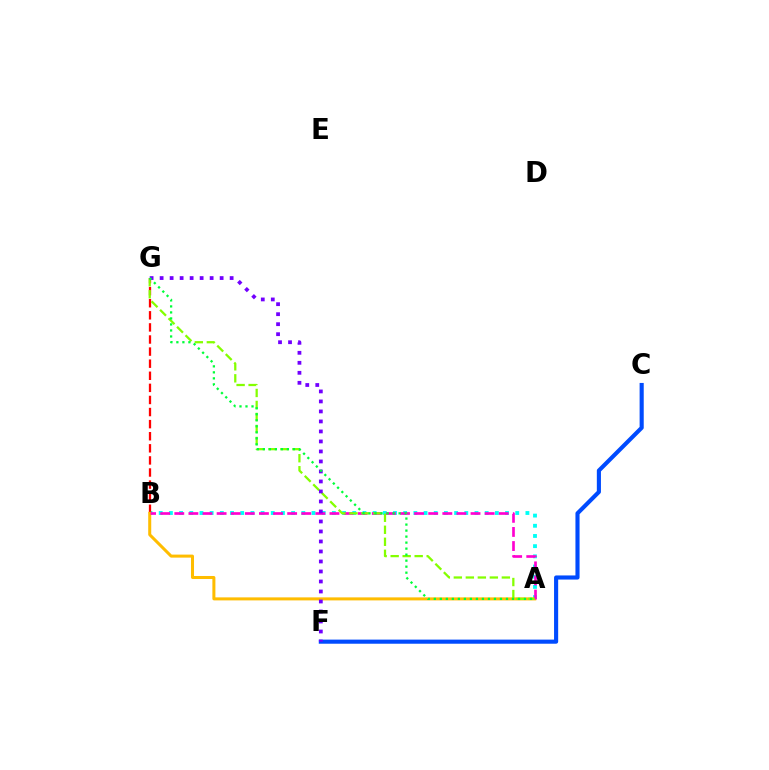{('A', 'B'): [{'color': '#00fff6', 'line_style': 'dotted', 'thickness': 2.77}, {'color': '#ffbd00', 'line_style': 'solid', 'thickness': 2.17}, {'color': '#ff00cf', 'line_style': 'dashed', 'thickness': 1.92}], ('B', 'G'): [{'color': '#ff0000', 'line_style': 'dashed', 'thickness': 1.64}], ('A', 'G'): [{'color': '#84ff00', 'line_style': 'dashed', 'thickness': 1.63}, {'color': '#00ff39', 'line_style': 'dotted', 'thickness': 1.63}], ('C', 'F'): [{'color': '#004bff', 'line_style': 'solid', 'thickness': 2.96}], ('F', 'G'): [{'color': '#7200ff', 'line_style': 'dotted', 'thickness': 2.72}]}